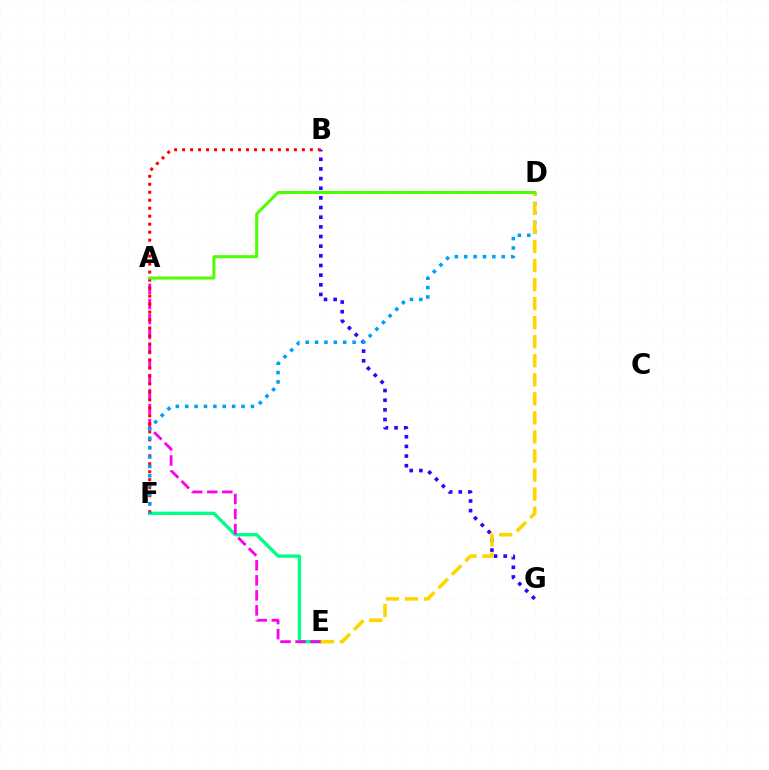{('E', 'F'): [{'color': '#00ff86', 'line_style': 'solid', 'thickness': 2.42}], ('B', 'G'): [{'color': '#3700ff', 'line_style': 'dotted', 'thickness': 2.62}], ('A', 'E'): [{'color': '#ff00ed', 'line_style': 'dashed', 'thickness': 2.04}], ('B', 'F'): [{'color': '#ff0000', 'line_style': 'dotted', 'thickness': 2.17}], ('D', 'F'): [{'color': '#009eff', 'line_style': 'dotted', 'thickness': 2.55}], ('D', 'E'): [{'color': '#ffd500', 'line_style': 'dashed', 'thickness': 2.59}], ('A', 'D'): [{'color': '#4fff00', 'line_style': 'solid', 'thickness': 2.18}]}